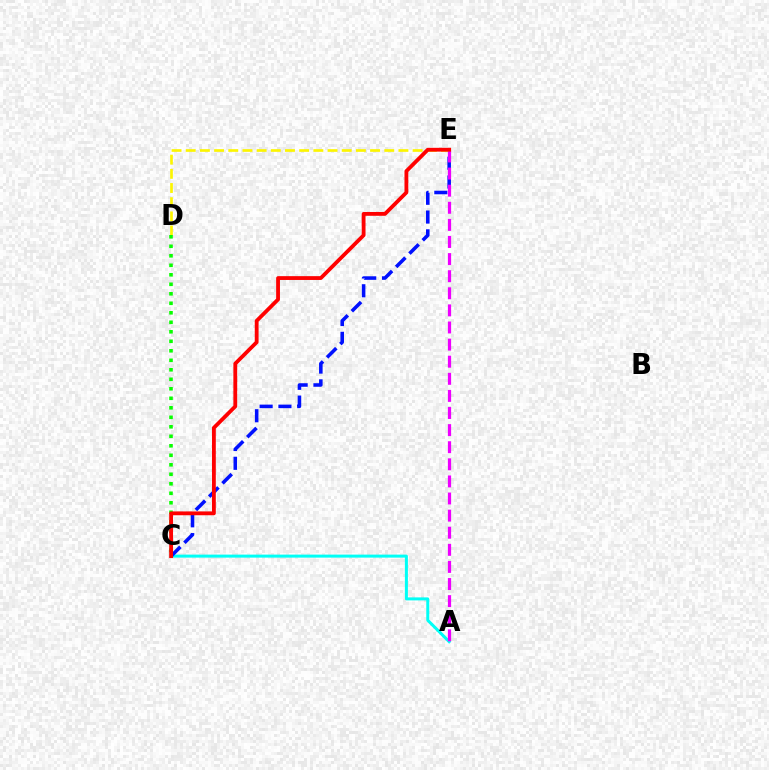{('A', 'C'): [{'color': '#00fff6', 'line_style': 'solid', 'thickness': 2.16}], ('C', 'E'): [{'color': '#0010ff', 'line_style': 'dashed', 'thickness': 2.55}, {'color': '#ff0000', 'line_style': 'solid', 'thickness': 2.75}], ('D', 'E'): [{'color': '#fcf500', 'line_style': 'dashed', 'thickness': 1.93}], ('C', 'D'): [{'color': '#08ff00', 'line_style': 'dotted', 'thickness': 2.58}], ('A', 'E'): [{'color': '#ee00ff', 'line_style': 'dashed', 'thickness': 2.32}]}